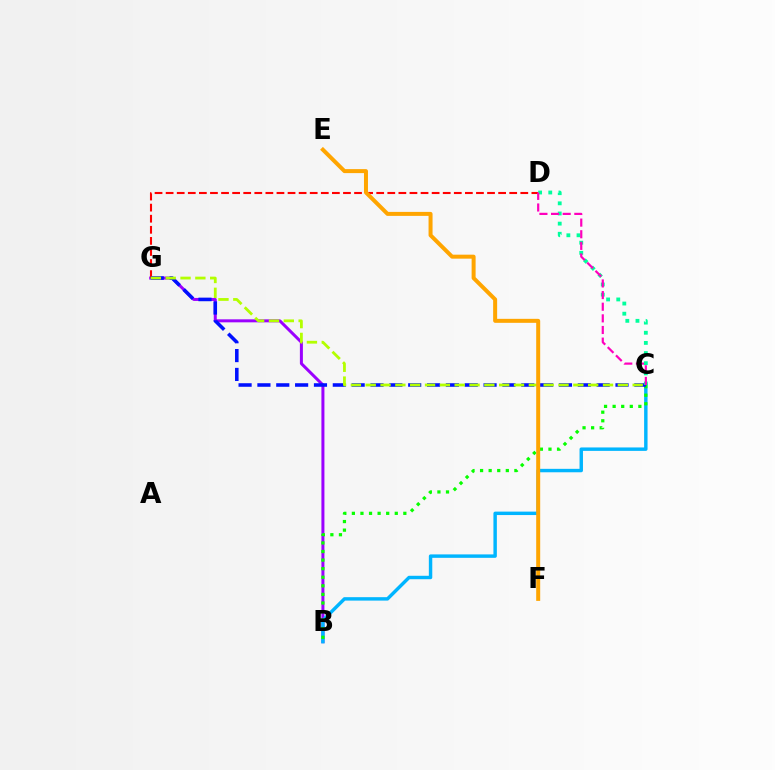{('B', 'G'): [{'color': '#9b00ff', 'line_style': 'solid', 'thickness': 2.16}], ('B', 'C'): [{'color': '#00b5ff', 'line_style': 'solid', 'thickness': 2.47}, {'color': '#08ff00', 'line_style': 'dotted', 'thickness': 2.33}], ('D', 'G'): [{'color': '#ff0000', 'line_style': 'dashed', 'thickness': 1.51}], ('C', 'G'): [{'color': '#0010ff', 'line_style': 'dashed', 'thickness': 2.56}, {'color': '#b3ff00', 'line_style': 'dashed', 'thickness': 2.01}], ('C', 'D'): [{'color': '#00ff9d', 'line_style': 'dotted', 'thickness': 2.76}, {'color': '#ff00bd', 'line_style': 'dashed', 'thickness': 1.58}], ('E', 'F'): [{'color': '#ffa500', 'line_style': 'solid', 'thickness': 2.87}]}